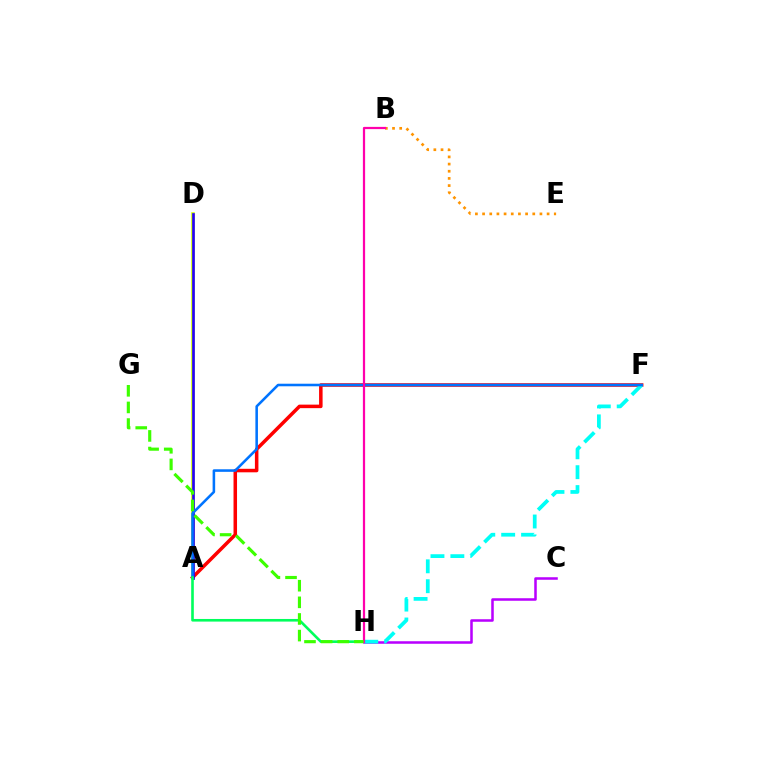{('A', 'D'): [{'color': '#d1ff00', 'line_style': 'solid', 'thickness': 2.6}, {'color': '#2500ff', 'line_style': 'solid', 'thickness': 1.9}], ('A', 'F'): [{'color': '#ff0000', 'line_style': 'solid', 'thickness': 2.53}, {'color': '#0074ff', 'line_style': 'solid', 'thickness': 1.84}], ('C', 'H'): [{'color': '#b900ff', 'line_style': 'solid', 'thickness': 1.82}], ('F', 'H'): [{'color': '#00fff6', 'line_style': 'dashed', 'thickness': 2.7}], ('A', 'H'): [{'color': '#00ff5c', 'line_style': 'solid', 'thickness': 1.89}], ('B', 'E'): [{'color': '#ff9400', 'line_style': 'dotted', 'thickness': 1.95}], ('B', 'H'): [{'color': '#ff00ac', 'line_style': 'solid', 'thickness': 1.6}], ('G', 'H'): [{'color': '#3dff00', 'line_style': 'dashed', 'thickness': 2.26}]}